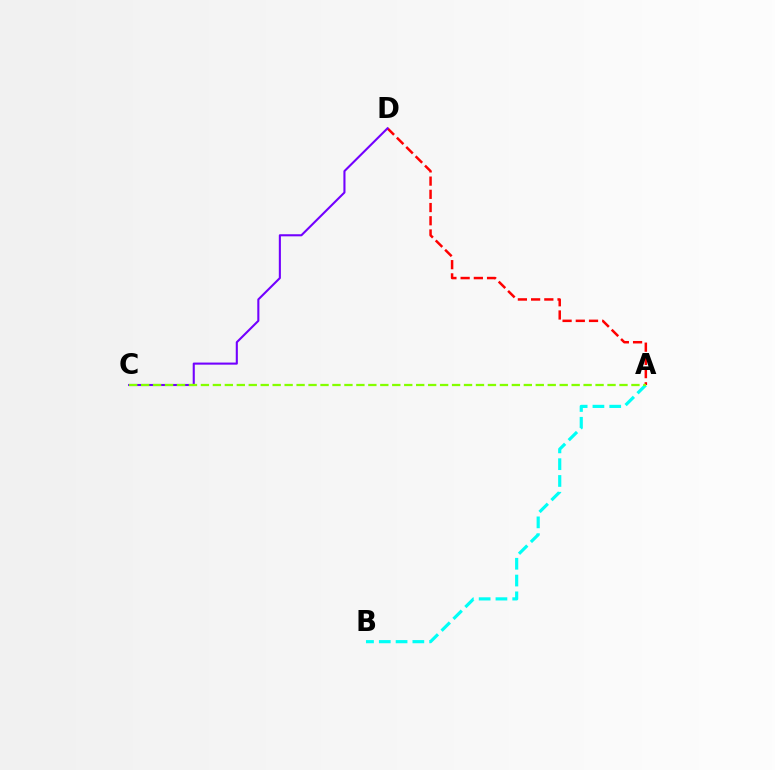{('A', 'B'): [{'color': '#00fff6', 'line_style': 'dashed', 'thickness': 2.28}], ('A', 'D'): [{'color': '#ff0000', 'line_style': 'dashed', 'thickness': 1.8}], ('C', 'D'): [{'color': '#7200ff', 'line_style': 'solid', 'thickness': 1.51}], ('A', 'C'): [{'color': '#84ff00', 'line_style': 'dashed', 'thickness': 1.62}]}